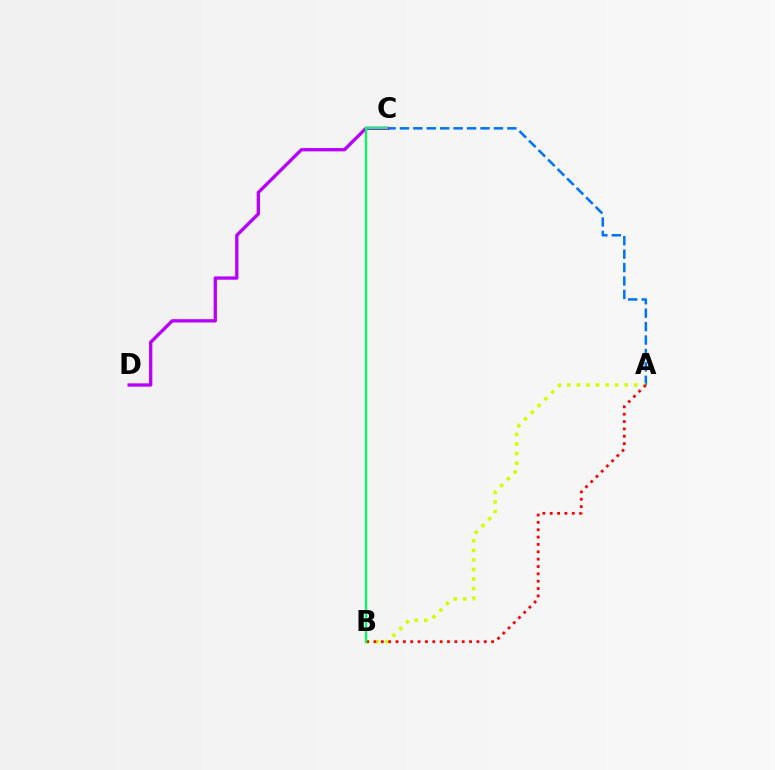{('A', 'C'): [{'color': '#0074ff', 'line_style': 'dashed', 'thickness': 1.82}], ('A', 'B'): [{'color': '#d1ff00', 'line_style': 'dotted', 'thickness': 2.6}, {'color': '#ff0000', 'line_style': 'dotted', 'thickness': 2.0}], ('C', 'D'): [{'color': '#b900ff', 'line_style': 'solid', 'thickness': 2.38}], ('B', 'C'): [{'color': '#00ff5c', 'line_style': 'solid', 'thickness': 1.62}]}